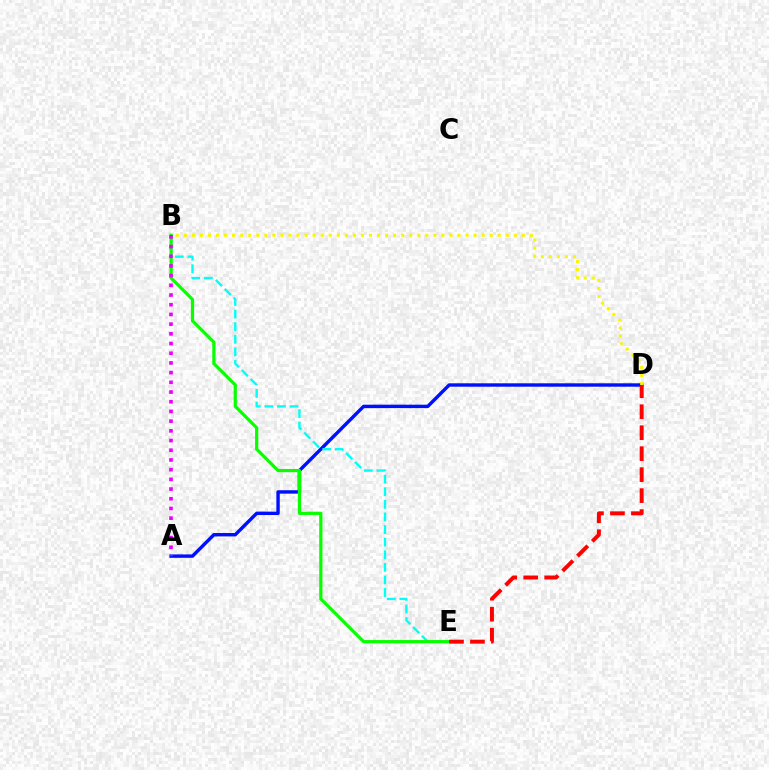{('A', 'D'): [{'color': '#0010ff', 'line_style': 'solid', 'thickness': 2.45}], ('B', 'E'): [{'color': '#00fff6', 'line_style': 'dashed', 'thickness': 1.71}, {'color': '#08ff00', 'line_style': 'solid', 'thickness': 2.31}], ('B', 'D'): [{'color': '#fcf500', 'line_style': 'dotted', 'thickness': 2.19}], ('A', 'B'): [{'color': '#ee00ff', 'line_style': 'dotted', 'thickness': 2.64}], ('D', 'E'): [{'color': '#ff0000', 'line_style': 'dashed', 'thickness': 2.85}]}